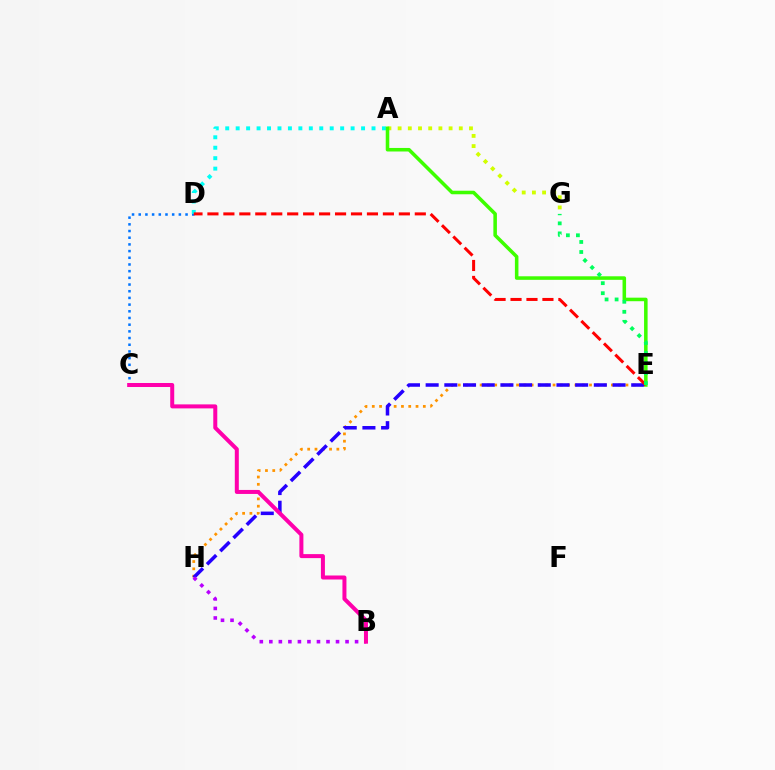{('E', 'H'): [{'color': '#ff9400', 'line_style': 'dotted', 'thickness': 1.98}, {'color': '#2500ff', 'line_style': 'dashed', 'thickness': 2.54}], ('C', 'D'): [{'color': '#0074ff', 'line_style': 'dotted', 'thickness': 1.82}], ('A', 'D'): [{'color': '#00fff6', 'line_style': 'dotted', 'thickness': 2.84}], ('A', 'G'): [{'color': '#d1ff00', 'line_style': 'dotted', 'thickness': 2.77}], ('A', 'E'): [{'color': '#3dff00', 'line_style': 'solid', 'thickness': 2.55}], ('D', 'E'): [{'color': '#ff0000', 'line_style': 'dashed', 'thickness': 2.17}], ('B', 'H'): [{'color': '#b900ff', 'line_style': 'dotted', 'thickness': 2.59}], ('B', 'C'): [{'color': '#ff00ac', 'line_style': 'solid', 'thickness': 2.88}], ('E', 'G'): [{'color': '#00ff5c', 'line_style': 'dotted', 'thickness': 2.73}]}